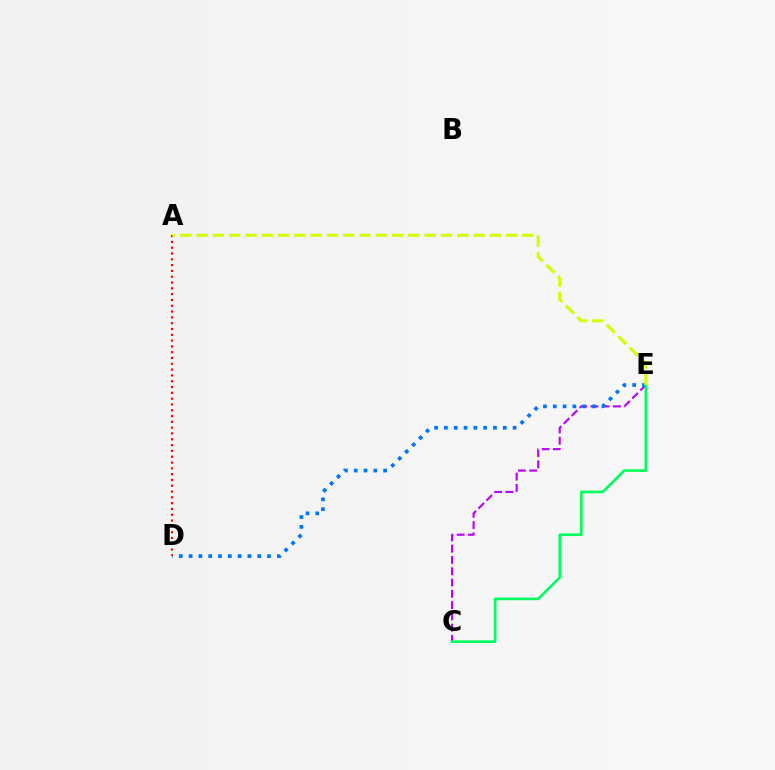{('C', 'E'): [{'color': '#b900ff', 'line_style': 'dashed', 'thickness': 1.53}, {'color': '#00ff5c', 'line_style': 'solid', 'thickness': 1.92}], ('D', 'E'): [{'color': '#0074ff', 'line_style': 'dotted', 'thickness': 2.66}], ('A', 'D'): [{'color': '#ff0000', 'line_style': 'dotted', 'thickness': 1.58}], ('A', 'E'): [{'color': '#d1ff00', 'line_style': 'dashed', 'thickness': 2.21}]}